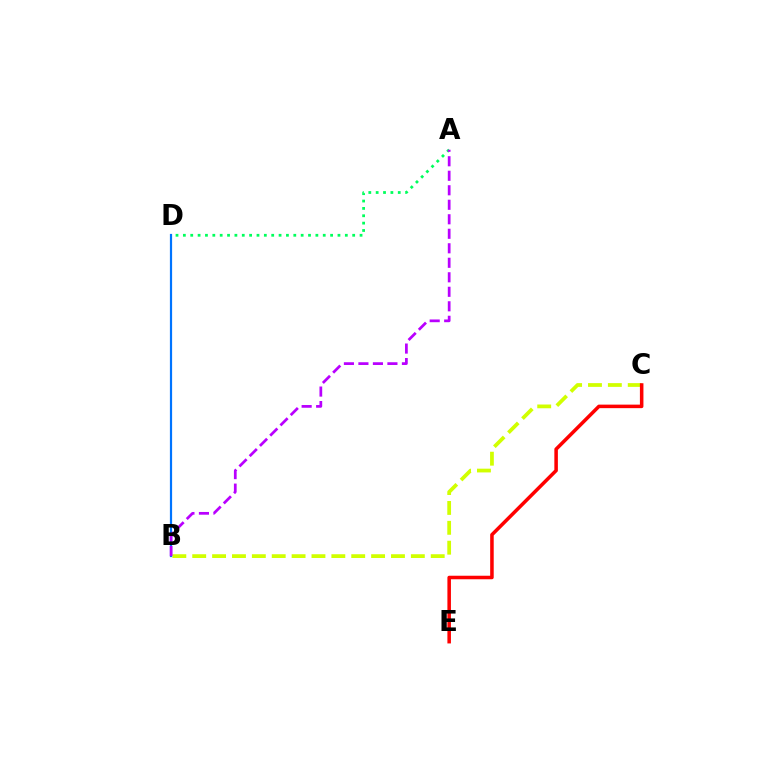{('A', 'D'): [{'color': '#00ff5c', 'line_style': 'dotted', 'thickness': 2.0}], ('B', 'C'): [{'color': '#d1ff00', 'line_style': 'dashed', 'thickness': 2.7}], ('B', 'D'): [{'color': '#0074ff', 'line_style': 'solid', 'thickness': 1.59}], ('C', 'E'): [{'color': '#ff0000', 'line_style': 'solid', 'thickness': 2.54}], ('A', 'B'): [{'color': '#b900ff', 'line_style': 'dashed', 'thickness': 1.97}]}